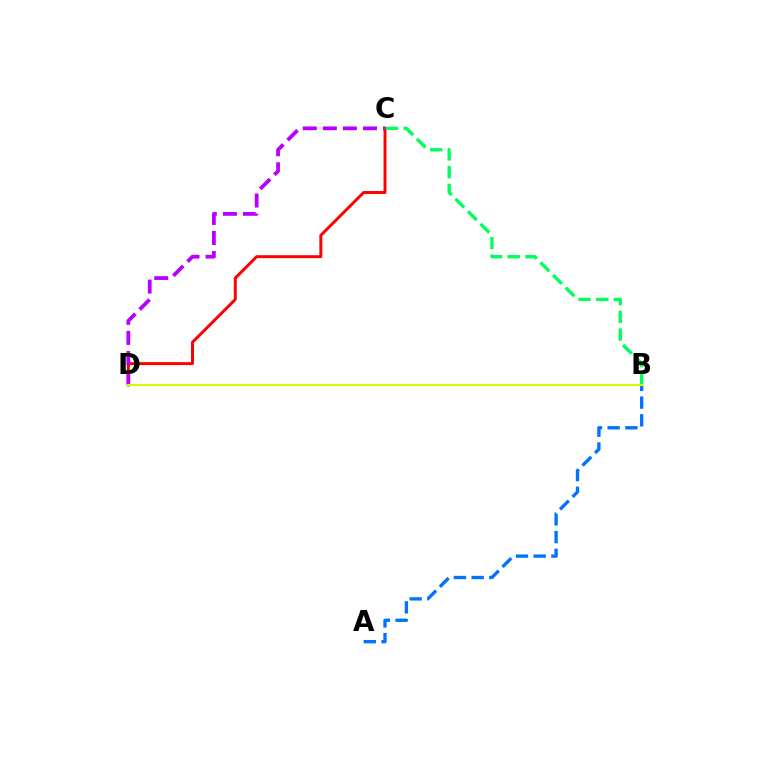{('C', 'D'): [{'color': '#ff0000', 'line_style': 'solid', 'thickness': 2.13}, {'color': '#b900ff', 'line_style': 'dashed', 'thickness': 2.72}], ('A', 'B'): [{'color': '#0074ff', 'line_style': 'dashed', 'thickness': 2.41}], ('B', 'C'): [{'color': '#00ff5c', 'line_style': 'dashed', 'thickness': 2.41}], ('B', 'D'): [{'color': '#d1ff00', 'line_style': 'solid', 'thickness': 1.55}]}